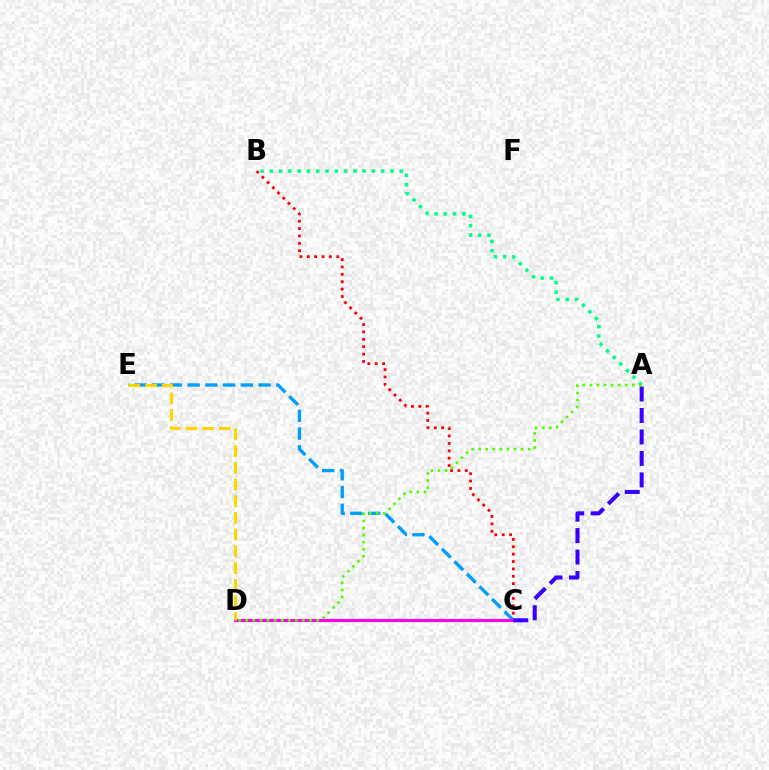{('B', 'C'): [{'color': '#ff0000', 'line_style': 'dotted', 'thickness': 2.01}], ('C', 'E'): [{'color': '#009eff', 'line_style': 'dashed', 'thickness': 2.41}], ('C', 'D'): [{'color': '#ff00ed', 'line_style': 'solid', 'thickness': 2.24}], ('D', 'E'): [{'color': '#ffd500', 'line_style': 'dashed', 'thickness': 2.27}], ('A', 'B'): [{'color': '#00ff86', 'line_style': 'dotted', 'thickness': 2.52}], ('A', 'C'): [{'color': '#3700ff', 'line_style': 'dashed', 'thickness': 2.92}], ('A', 'D'): [{'color': '#4fff00', 'line_style': 'dotted', 'thickness': 1.92}]}